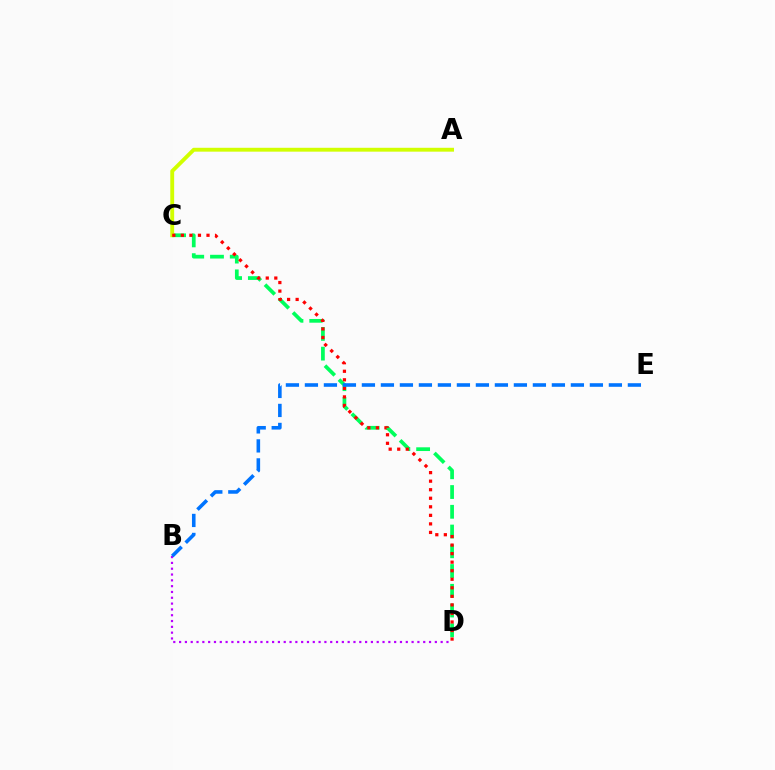{('C', 'D'): [{'color': '#00ff5c', 'line_style': 'dashed', 'thickness': 2.68}, {'color': '#ff0000', 'line_style': 'dotted', 'thickness': 2.32}], ('A', 'C'): [{'color': '#d1ff00', 'line_style': 'solid', 'thickness': 2.78}], ('B', 'D'): [{'color': '#b900ff', 'line_style': 'dotted', 'thickness': 1.58}], ('B', 'E'): [{'color': '#0074ff', 'line_style': 'dashed', 'thickness': 2.58}]}